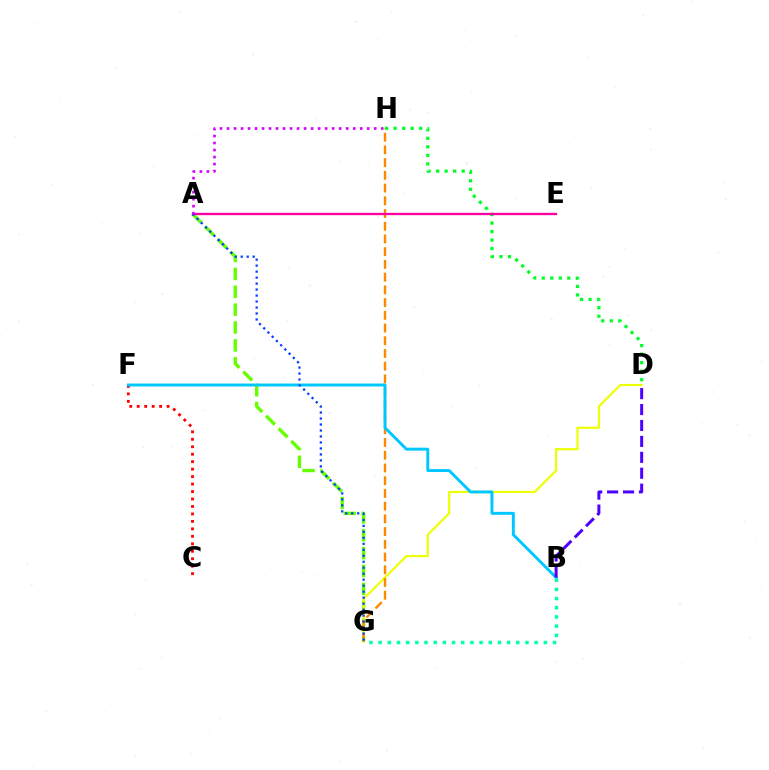{('A', 'G'): [{'color': '#66ff00', 'line_style': 'dashed', 'thickness': 2.43}, {'color': '#003fff', 'line_style': 'dotted', 'thickness': 1.63}], ('D', 'G'): [{'color': '#eeff00', 'line_style': 'solid', 'thickness': 1.55}], ('C', 'F'): [{'color': '#ff0000', 'line_style': 'dotted', 'thickness': 2.03}], ('G', 'H'): [{'color': '#ff8800', 'line_style': 'dashed', 'thickness': 1.73}], ('B', 'F'): [{'color': '#00c7ff', 'line_style': 'solid', 'thickness': 2.11}], ('D', 'H'): [{'color': '#00ff27', 'line_style': 'dotted', 'thickness': 2.32}], ('B', 'G'): [{'color': '#00ffaf', 'line_style': 'dotted', 'thickness': 2.49}], ('B', 'D'): [{'color': '#4f00ff', 'line_style': 'dashed', 'thickness': 2.16}], ('A', 'E'): [{'color': '#ff00a0', 'line_style': 'solid', 'thickness': 1.68}], ('A', 'H'): [{'color': '#d600ff', 'line_style': 'dotted', 'thickness': 1.9}]}